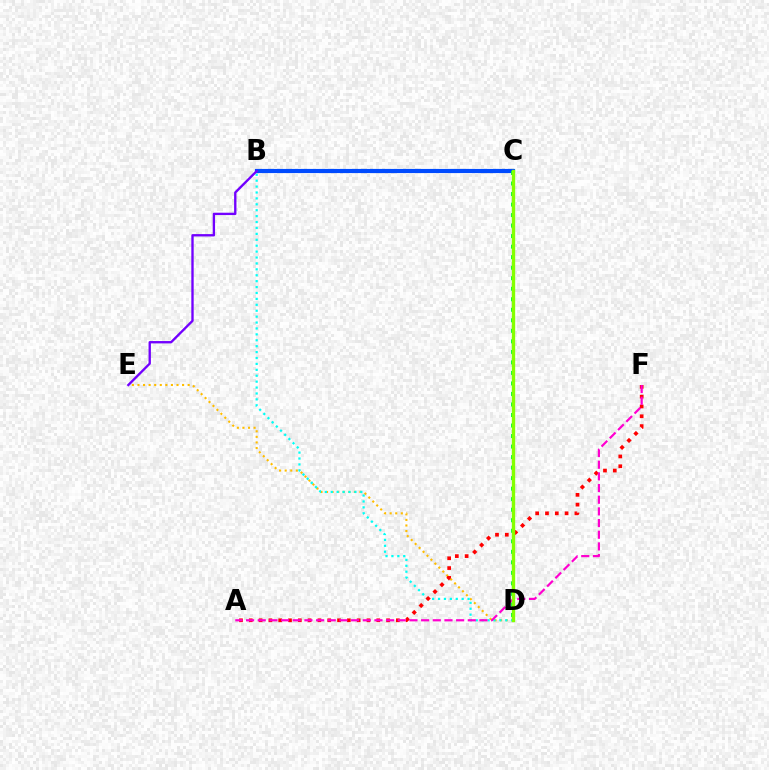{('D', 'E'): [{'color': '#ffbd00', 'line_style': 'dotted', 'thickness': 1.52}], ('B', 'C'): [{'color': '#004bff', 'line_style': 'solid', 'thickness': 2.99}], ('B', 'D'): [{'color': '#00fff6', 'line_style': 'dotted', 'thickness': 1.61}], ('C', 'D'): [{'color': '#00ff39', 'line_style': 'dotted', 'thickness': 2.86}, {'color': '#84ff00', 'line_style': 'solid', 'thickness': 2.42}], ('B', 'E'): [{'color': '#7200ff', 'line_style': 'solid', 'thickness': 1.69}], ('A', 'F'): [{'color': '#ff0000', 'line_style': 'dotted', 'thickness': 2.66}, {'color': '#ff00cf', 'line_style': 'dashed', 'thickness': 1.59}]}